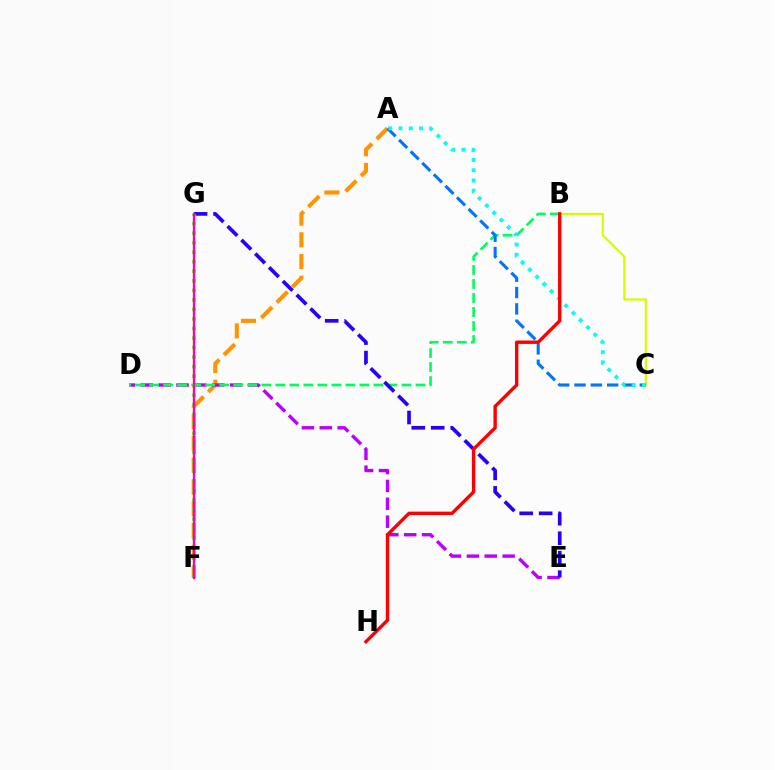{('B', 'C'): [{'color': '#d1ff00', 'line_style': 'solid', 'thickness': 1.58}], ('A', 'F'): [{'color': '#ff9400', 'line_style': 'dashed', 'thickness': 2.96}], ('D', 'E'): [{'color': '#b900ff', 'line_style': 'dashed', 'thickness': 2.43}], ('B', 'D'): [{'color': '#00ff5c', 'line_style': 'dashed', 'thickness': 1.9}], ('E', 'G'): [{'color': '#2500ff', 'line_style': 'dashed', 'thickness': 2.65}], ('F', 'G'): [{'color': '#3dff00', 'line_style': 'dotted', 'thickness': 2.59}, {'color': '#ff00ac', 'line_style': 'solid', 'thickness': 1.69}], ('A', 'C'): [{'color': '#0074ff', 'line_style': 'dashed', 'thickness': 2.22}, {'color': '#00fff6', 'line_style': 'dotted', 'thickness': 2.78}], ('B', 'H'): [{'color': '#ff0000', 'line_style': 'solid', 'thickness': 2.44}]}